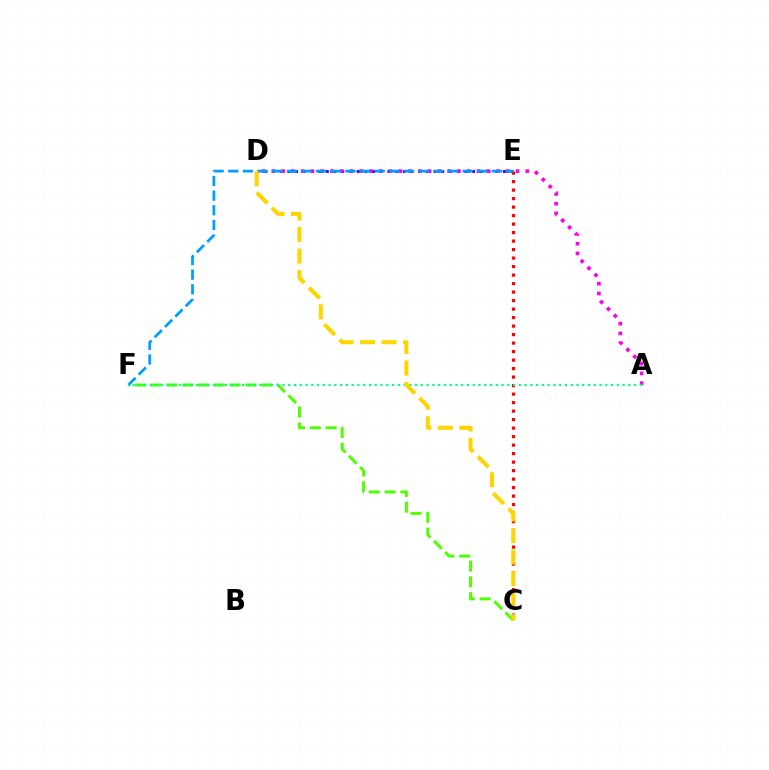{('C', 'F'): [{'color': '#4fff00', 'line_style': 'dashed', 'thickness': 2.15}], ('D', 'E'): [{'color': '#3700ff', 'line_style': 'dotted', 'thickness': 2.09}], ('A', 'D'): [{'color': '#ff00ed', 'line_style': 'dotted', 'thickness': 2.65}], ('C', 'E'): [{'color': '#ff0000', 'line_style': 'dotted', 'thickness': 2.31}], ('E', 'F'): [{'color': '#009eff', 'line_style': 'dashed', 'thickness': 1.99}], ('A', 'F'): [{'color': '#00ff86', 'line_style': 'dotted', 'thickness': 1.57}], ('C', 'D'): [{'color': '#ffd500', 'line_style': 'dashed', 'thickness': 2.93}]}